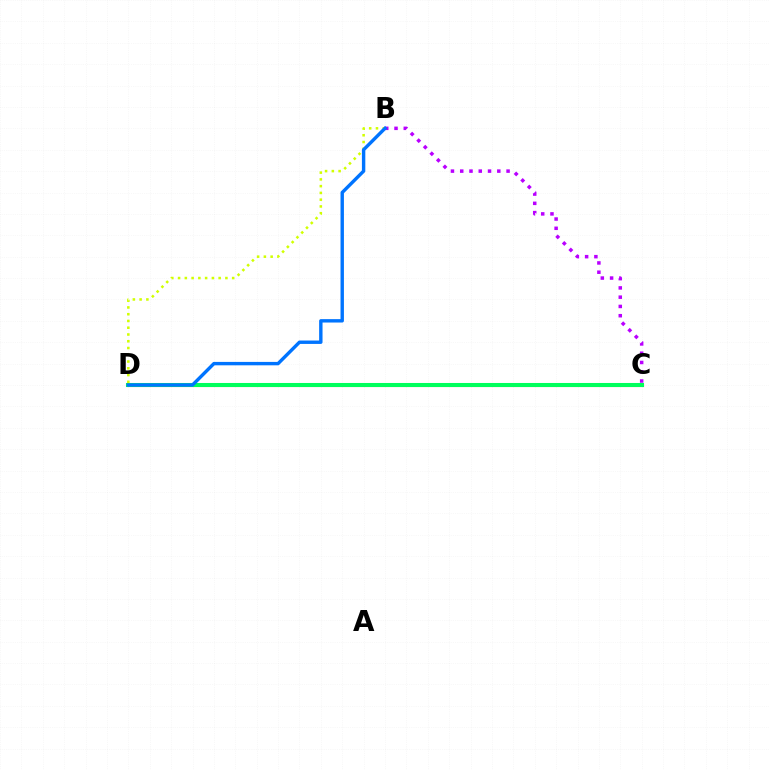{('C', 'D'): [{'color': '#ff0000', 'line_style': 'solid', 'thickness': 2.21}, {'color': '#00ff5c', 'line_style': 'solid', 'thickness': 2.91}], ('B', 'D'): [{'color': '#d1ff00', 'line_style': 'dotted', 'thickness': 1.84}, {'color': '#0074ff', 'line_style': 'solid', 'thickness': 2.45}], ('B', 'C'): [{'color': '#b900ff', 'line_style': 'dotted', 'thickness': 2.52}]}